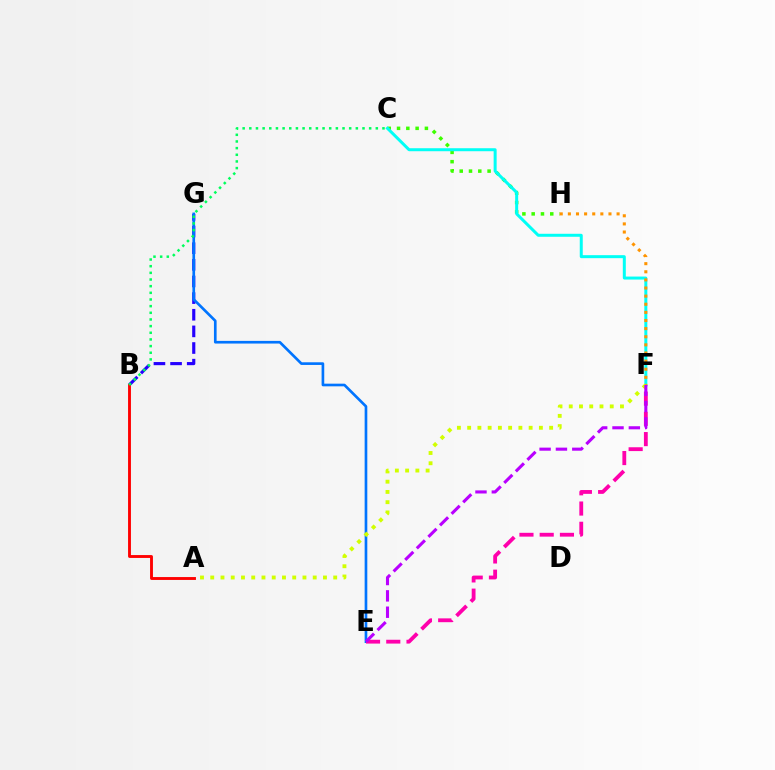{('B', 'G'): [{'color': '#2500ff', 'line_style': 'dashed', 'thickness': 2.26}], ('A', 'B'): [{'color': '#ff0000', 'line_style': 'solid', 'thickness': 2.08}], ('C', 'H'): [{'color': '#3dff00', 'line_style': 'dotted', 'thickness': 2.52}], ('E', 'G'): [{'color': '#0074ff', 'line_style': 'solid', 'thickness': 1.92}], ('E', 'F'): [{'color': '#ff00ac', 'line_style': 'dashed', 'thickness': 2.75}, {'color': '#b900ff', 'line_style': 'dashed', 'thickness': 2.22}], ('B', 'C'): [{'color': '#00ff5c', 'line_style': 'dotted', 'thickness': 1.81}], ('C', 'F'): [{'color': '#00fff6', 'line_style': 'solid', 'thickness': 2.16}], ('F', 'H'): [{'color': '#ff9400', 'line_style': 'dotted', 'thickness': 2.21}], ('A', 'F'): [{'color': '#d1ff00', 'line_style': 'dotted', 'thickness': 2.78}]}